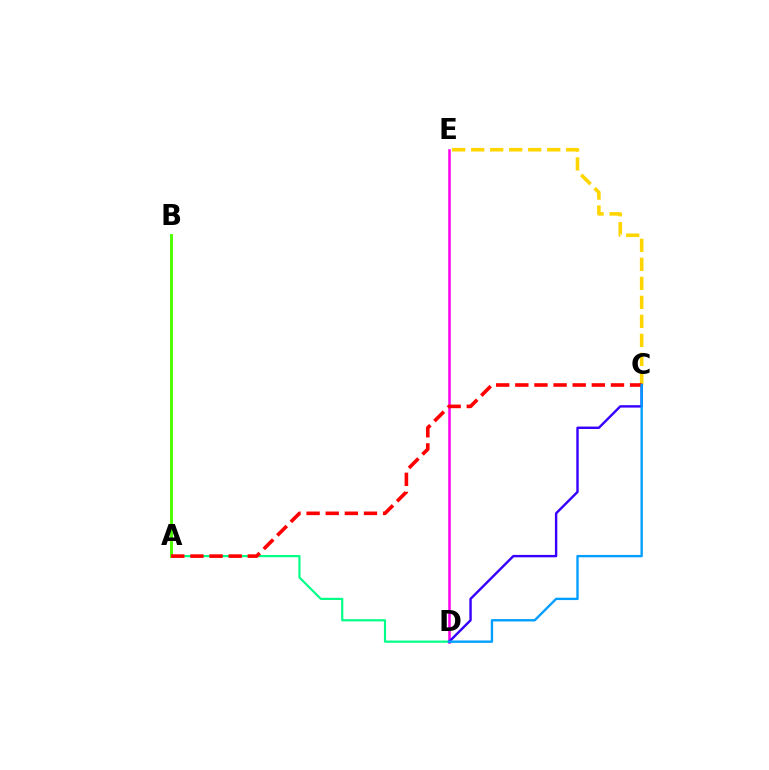{('A', 'D'): [{'color': '#00ff86', 'line_style': 'solid', 'thickness': 1.57}], ('C', 'E'): [{'color': '#ffd500', 'line_style': 'dashed', 'thickness': 2.58}], ('D', 'E'): [{'color': '#ff00ed', 'line_style': 'solid', 'thickness': 1.82}], ('C', 'D'): [{'color': '#3700ff', 'line_style': 'solid', 'thickness': 1.73}, {'color': '#009eff', 'line_style': 'solid', 'thickness': 1.7}], ('A', 'B'): [{'color': '#4fff00', 'line_style': 'solid', 'thickness': 2.12}], ('A', 'C'): [{'color': '#ff0000', 'line_style': 'dashed', 'thickness': 2.6}]}